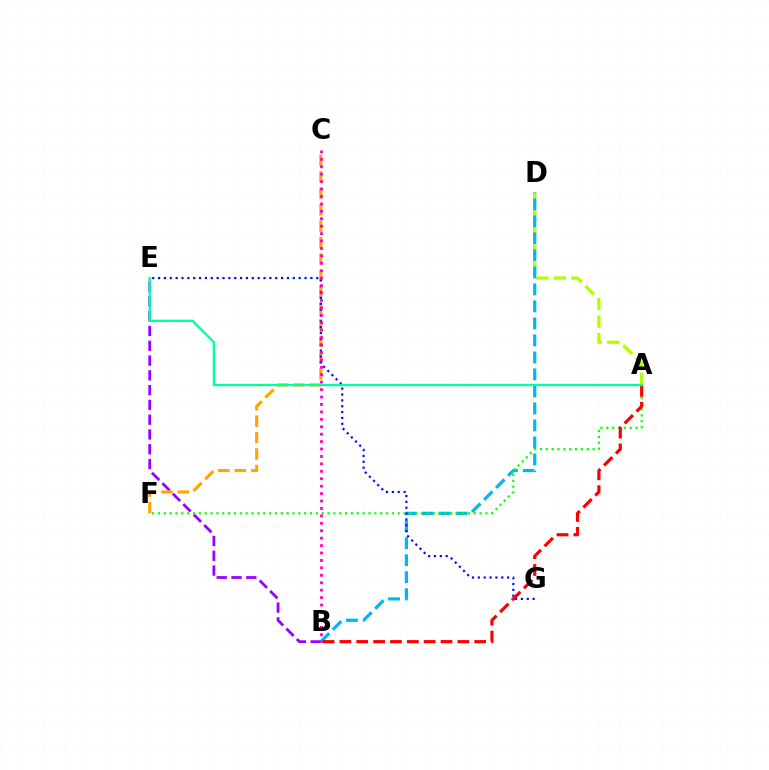{('B', 'E'): [{'color': '#9b00ff', 'line_style': 'dashed', 'thickness': 2.01}], ('A', 'D'): [{'color': '#b3ff00', 'line_style': 'dashed', 'thickness': 2.38}], ('C', 'F'): [{'color': '#ffa500', 'line_style': 'dashed', 'thickness': 2.23}], ('B', 'D'): [{'color': '#00b5ff', 'line_style': 'dashed', 'thickness': 2.31}], ('E', 'G'): [{'color': '#0010ff', 'line_style': 'dotted', 'thickness': 1.59}], ('A', 'F'): [{'color': '#08ff00', 'line_style': 'dotted', 'thickness': 1.59}], ('B', 'C'): [{'color': '#ff00bd', 'line_style': 'dotted', 'thickness': 2.02}], ('A', 'B'): [{'color': '#ff0000', 'line_style': 'dashed', 'thickness': 2.29}], ('A', 'E'): [{'color': '#00ff9d', 'line_style': 'solid', 'thickness': 1.68}]}